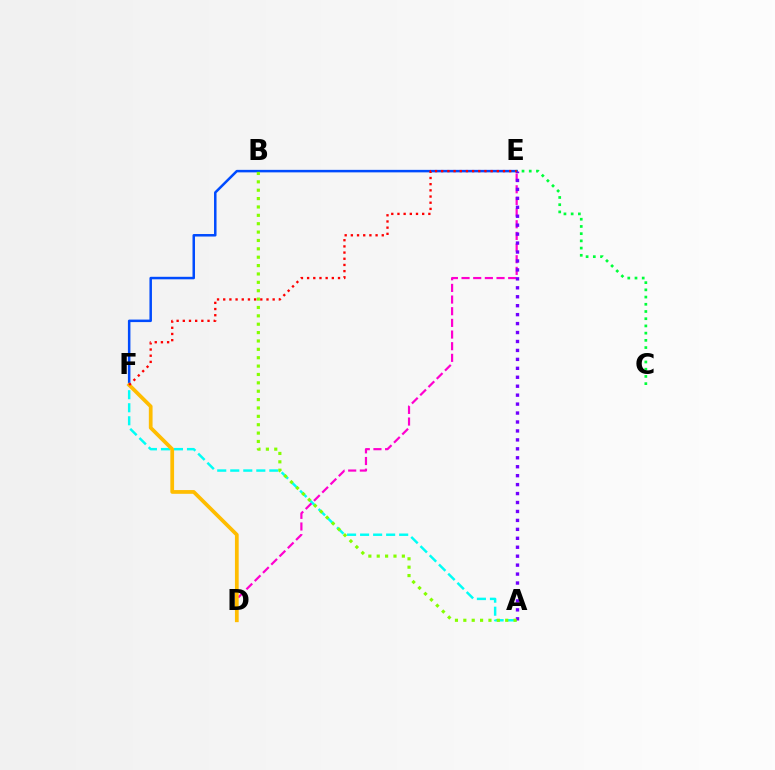{('E', 'F'): [{'color': '#004bff', 'line_style': 'solid', 'thickness': 1.81}, {'color': '#ff0000', 'line_style': 'dotted', 'thickness': 1.68}], ('A', 'F'): [{'color': '#00fff6', 'line_style': 'dashed', 'thickness': 1.77}], ('D', 'E'): [{'color': '#ff00cf', 'line_style': 'dashed', 'thickness': 1.58}], ('D', 'F'): [{'color': '#ffbd00', 'line_style': 'solid', 'thickness': 2.69}], ('C', 'E'): [{'color': '#00ff39', 'line_style': 'dotted', 'thickness': 1.96}], ('A', 'E'): [{'color': '#7200ff', 'line_style': 'dotted', 'thickness': 2.43}], ('A', 'B'): [{'color': '#84ff00', 'line_style': 'dotted', 'thickness': 2.28}]}